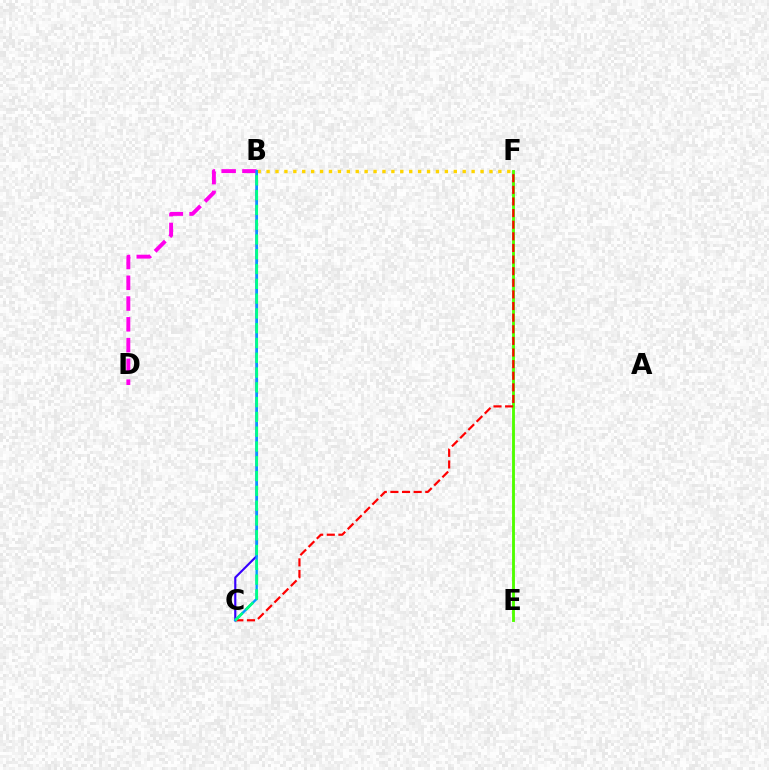{('E', 'F'): [{'color': '#4fff00', 'line_style': 'solid', 'thickness': 2.06}], ('B', 'F'): [{'color': '#ffd500', 'line_style': 'dotted', 'thickness': 2.42}], ('B', 'C'): [{'color': '#3700ff', 'line_style': 'solid', 'thickness': 1.55}, {'color': '#009eff', 'line_style': 'solid', 'thickness': 1.71}, {'color': '#00ff86', 'line_style': 'dashed', 'thickness': 2.01}], ('C', 'F'): [{'color': '#ff0000', 'line_style': 'dashed', 'thickness': 1.58}], ('B', 'D'): [{'color': '#ff00ed', 'line_style': 'dashed', 'thickness': 2.82}]}